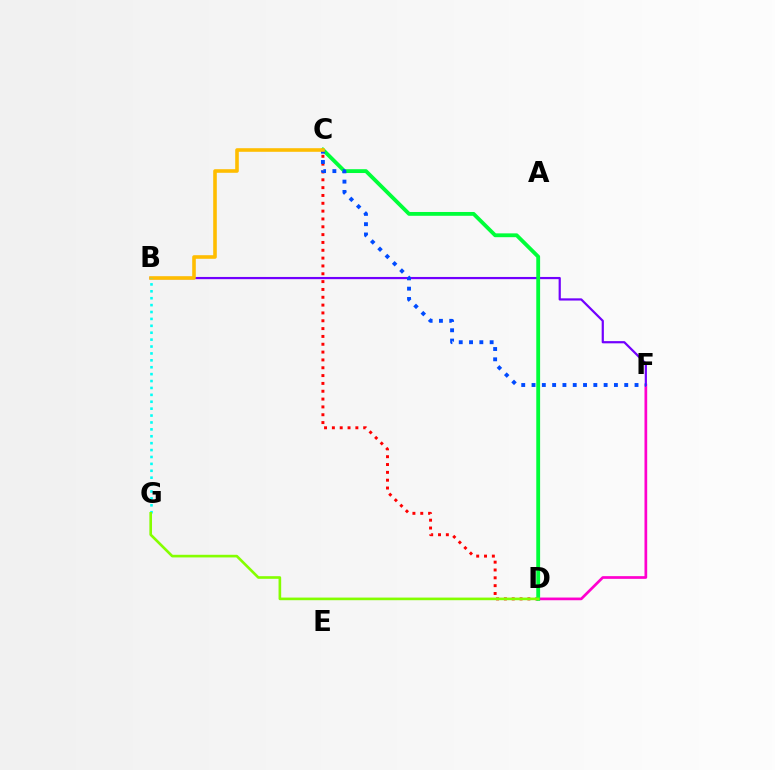{('C', 'D'): [{'color': '#ff0000', 'line_style': 'dotted', 'thickness': 2.13}, {'color': '#00ff39', 'line_style': 'solid', 'thickness': 2.76}], ('D', 'F'): [{'color': '#ff00cf', 'line_style': 'solid', 'thickness': 1.95}], ('B', 'F'): [{'color': '#7200ff', 'line_style': 'solid', 'thickness': 1.59}], ('C', 'F'): [{'color': '#004bff', 'line_style': 'dotted', 'thickness': 2.8}], ('B', 'C'): [{'color': '#ffbd00', 'line_style': 'solid', 'thickness': 2.59}], ('B', 'G'): [{'color': '#00fff6', 'line_style': 'dotted', 'thickness': 1.88}], ('D', 'G'): [{'color': '#84ff00', 'line_style': 'solid', 'thickness': 1.9}]}